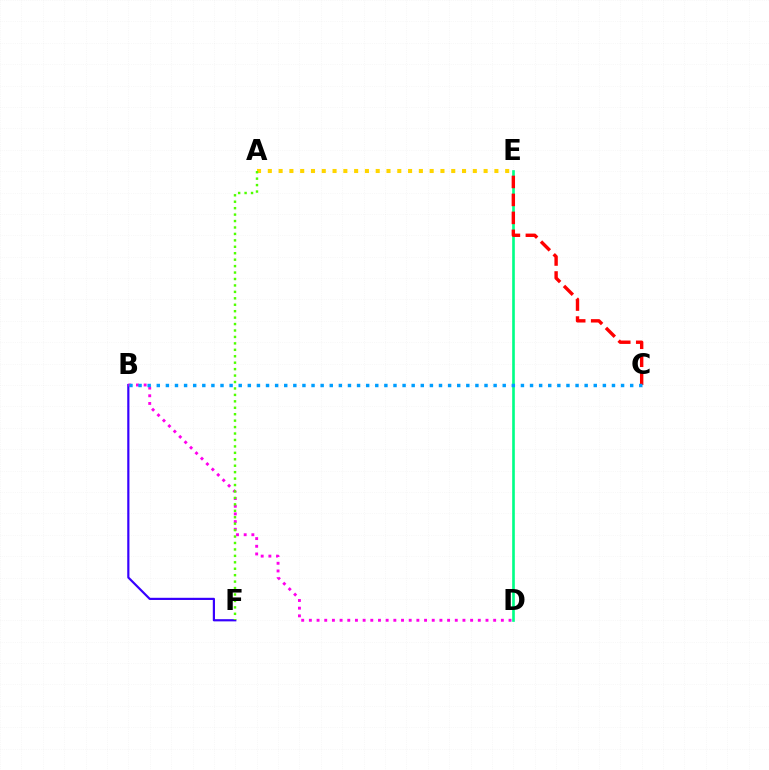{('A', 'E'): [{'color': '#ffd500', 'line_style': 'dotted', 'thickness': 2.93}], ('B', 'F'): [{'color': '#3700ff', 'line_style': 'solid', 'thickness': 1.58}], ('B', 'D'): [{'color': '#ff00ed', 'line_style': 'dotted', 'thickness': 2.09}], ('D', 'E'): [{'color': '#00ff86', 'line_style': 'solid', 'thickness': 1.9}], ('C', 'E'): [{'color': '#ff0000', 'line_style': 'dashed', 'thickness': 2.44}], ('A', 'F'): [{'color': '#4fff00', 'line_style': 'dotted', 'thickness': 1.75}], ('B', 'C'): [{'color': '#009eff', 'line_style': 'dotted', 'thickness': 2.47}]}